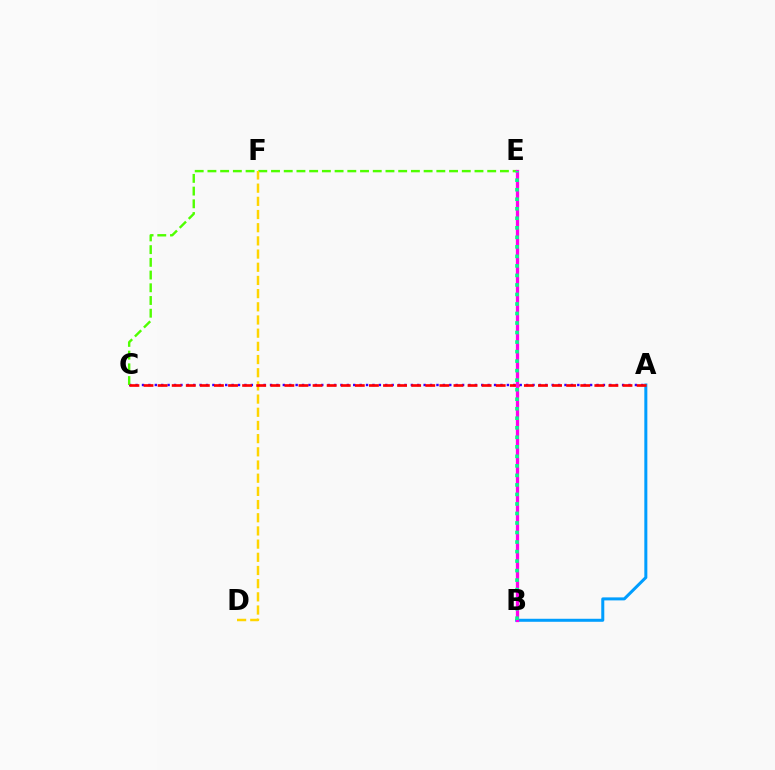{('A', 'C'): [{'color': '#3700ff', 'line_style': 'dotted', 'thickness': 1.74}, {'color': '#ff0000', 'line_style': 'dashed', 'thickness': 1.91}], ('A', 'B'): [{'color': '#009eff', 'line_style': 'solid', 'thickness': 2.17}], ('C', 'E'): [{'color': '#4fff00', 'line_style': 'dashed', 'thickness': 1.73}], ('D', 'F'): [{'color': '#ffd500', 'line_style': 'dashed', 'thickness': 1.79}], ('B', 'E'): [{'color': '#ff00ed', 'line_style': 'solid', 'thickness': 2.34}, {'color': '#00ff86', 'line_style': 'dotted', 'thickness': 2.59}]}